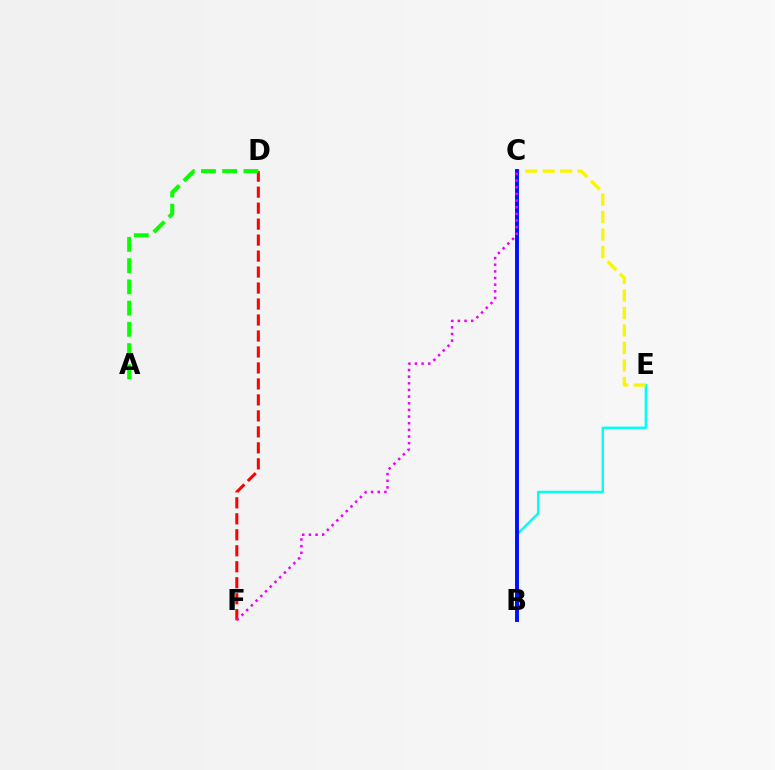{('D', 'F'): [{'color': '#ff0000', 'line_style': 'dashed', 'thickness': 2.17}], ('B', 'E'): [{'color': '#00fff6', 'line_style': 'solid', 'thickness': 1.74}], ('C', 'E'): [{'color': '#fcf500', 'line_style': 'dashed', 'thickness': 2.38}], ('B', 'C'): [{'color': '#0010ff', 'line_style': 'solid', 'thickness': 2.82}], ('A', 'D'): [{'color': '#08ff00', 'line_style': 'dashed', 'thickness': 2.88}], ('C', 'F'): [{'color': '#ee00ff', 'line_style': 'dotted', 'thickness': 1.81}]}